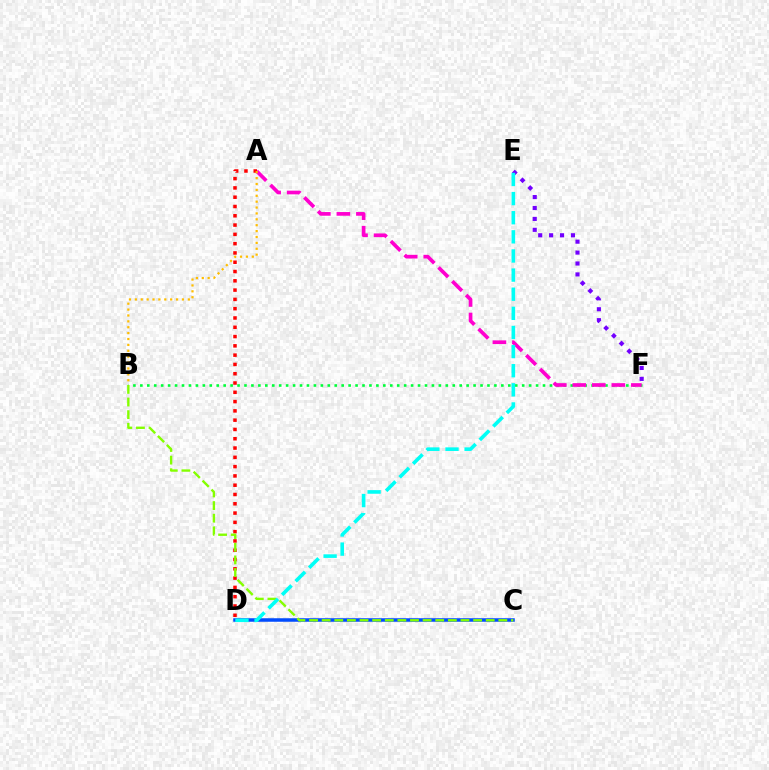{('E', 'F'): [{'color': '#7200ff', 'line_style': 'dotted', 'thickness': 2.97}], ('B', 'F'): [{'color': '#00ff39', 'line_style': 'dotted', 'thickness': 1.89}], ('A', 'F'): [{'color': '#ff00cf', 'line_style': 'dashed', 'thickness': 2.65}], ('A', 'D'): [{'color': '#ff0000', 'line_style': 'dotted', 'thickness': 2.52}], ('C', 'D'): [{'color': '#004bff', 'line_style': 'solid', 'thickness': 2.52}], ('B', 'C'): [{'color': '#84ff00', 'line_style': 'dashed', 'thickness': 1.71}], ('A', 'B'): [{'color': '#ffbd00', 'line_style': 'dotted', 'thickness': 1.6}], ('D', 'E'): [{'color': '#00fff6', 'line_style': 'dashed', 'thickness': 2.6}]}